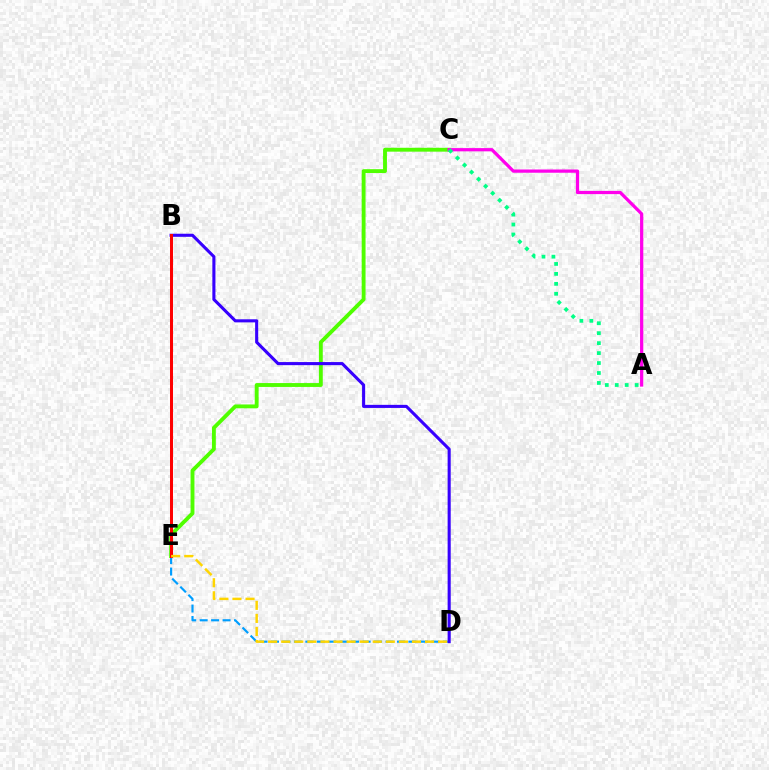{('C', 'E'): [{'color': '#4fff00', 'line_style': 'solid', 'thickness': 2.78}], ('D', 'E'): [{'color': '#009eff', 'line_style': 'dashed', 'thickness': 1.56}, {'color': '#ffd500', 'line_style': 'dashed', 'thickness': 1.78}], ('A', 'C'): [{'color': '#ff00ed', 'line_style': 'solid', 'thickness': 2.33}, {'color': '#00ff86', 'line_style': 'dotted', 'thickness': 2.7}], ('B', 'D'): [{'color': '#3700ff', 'line_style': 'solid', 'thickness': 2.22}], ('B', 'E'): [{'color': '#ff0000', 'line_style': 'solid', 'thickness': 2.17}]}